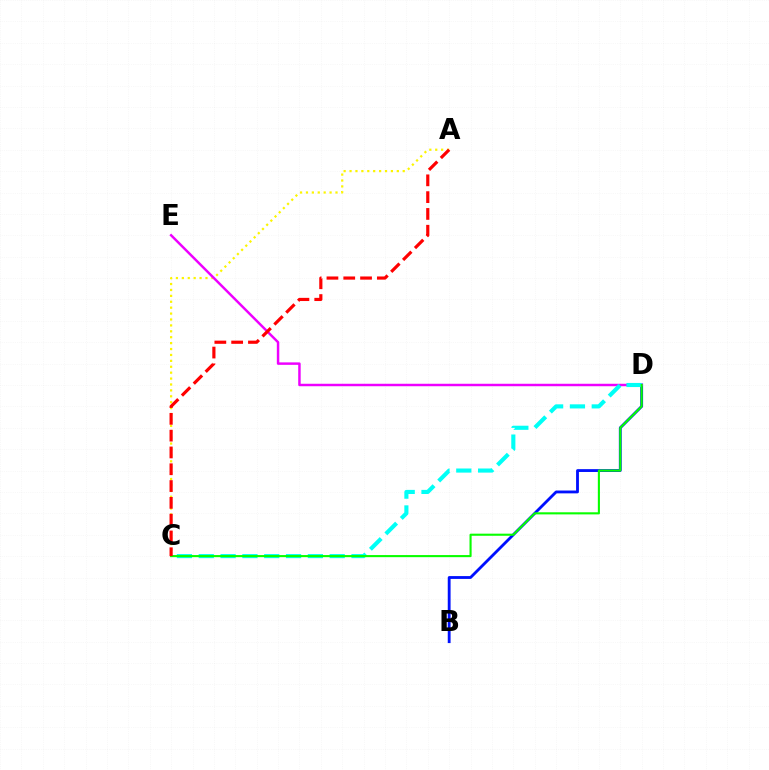{('B', 'D'): [{'color': '#0010ff', 'line_style': 'solid', 'thickness': 2.04}], ('A', 'C'): [{'color': '#fcf500', 'line_style': 'dotted', 'thickness': 1.61}, {'color': '#ff0000', 'line_style': 'dashed', 'thickness': 2.28}], ('D', 'E'): [{'color': '#ee00ff', 'line_style': 'solid', 'thickness': 1.78}], ('C', 'D'): [{'color': '#00fff6', 'line_style': 'dashed', 'thickness': 2.96}, {'color': '#08ff00', 'line_style': 'solid', 'thickness': 1.52}]}